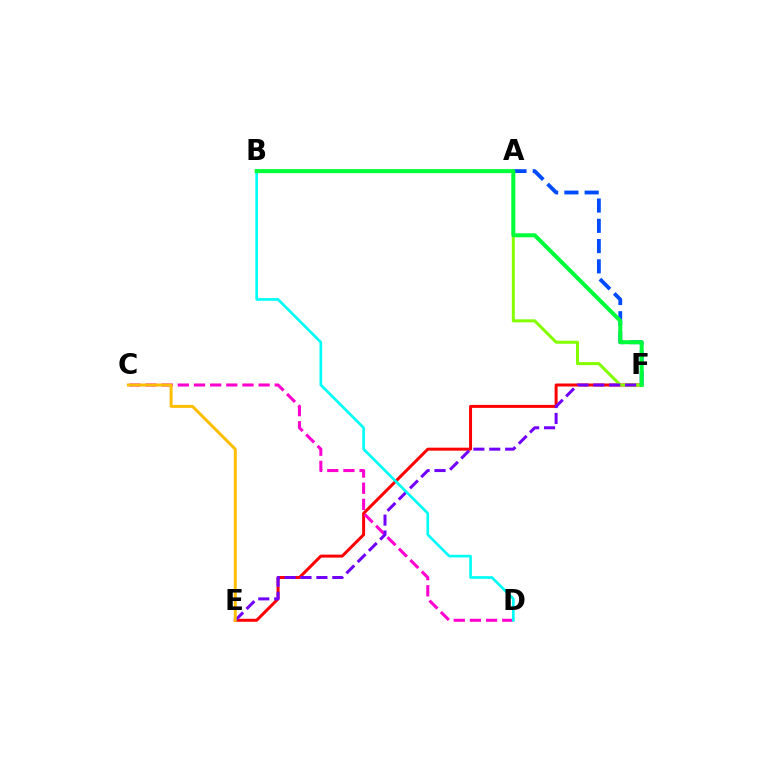{('E', 'F'): [{'color': '#ff0000', 'line_style': 'solid', 'thickness': 2.15}, {'color': '#7200ff', 'line_style': 'dashed', 'thickness': 2.16}], ('A', 'F'): [{'color': '#84ff00', 'line_style': 'solid', 'thickness': 2.18}, {'color': '#004bff', 'line_style': 'dashed', 'thickness': 2.75}], ('C', 'D'): [{'color': '#ff00cf', 'line_style': 'dashed', 'thickness': 2.19}], ('B', 'D'): [{'color': '#00fff6', 'line_style': 'solid', 'thickness': 1.92}], ('B', 'F'): [{'color': '#00ff39', 'line_style': 'solid', 'thickness': 2.9}], ('C', 'E'): [{'color': '#ffbd00', 'line_style': 'solid', 'thickness': 2.12}]}